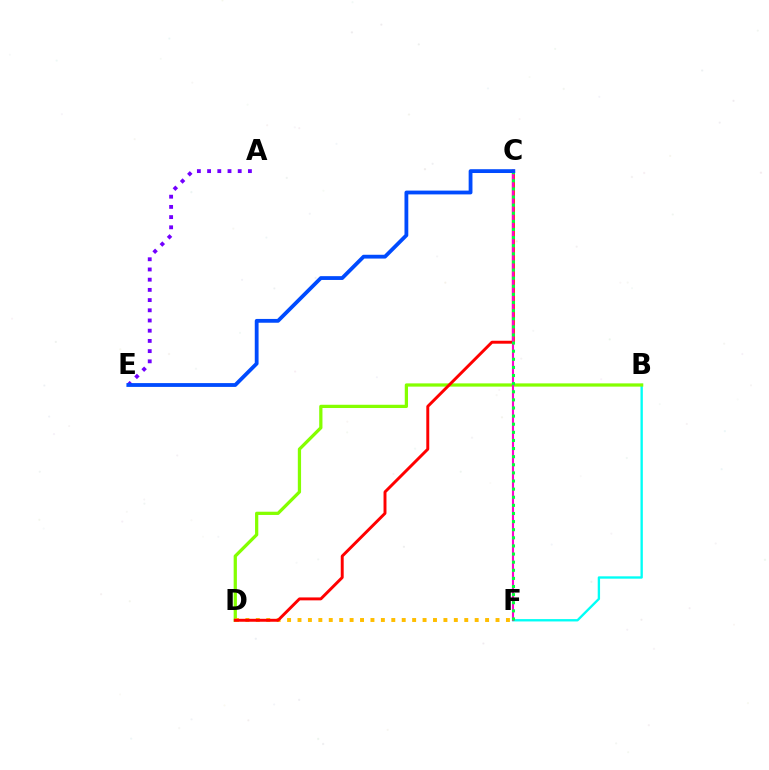{('B', 'F'): [{'color': '#00fff6', 'line_style': 'solid', 'thickness': 1.69}], ('B', 'D'): [{'color': '#84ff00', 'line_style': 'solid', 'thickness': 2.34}], ('D', 'F'): [{'color': '#ffbd00', 'line_style': 'dotted', 'thickness': 2.83}], ('C', 'D'): [{'color': '#ff0000', 'line_style': 'solid', 'thickness': 2.11}], ('C', 'F'): [{'color': '#ff00cf', 'line_style': 'solid', 'thickness': 1.53}, {'color': '#00ff39', 'line_style': 'dotted', 'thickness': 2.2}], ('A', 'E'): [{'color': '#7200ff', 'line_style': 'dotted', 'thickness': 2.77}], ('C', 'E'): [{'color': '#004bff', 'line_style': 'solid', 'thickness': 2.74}]}